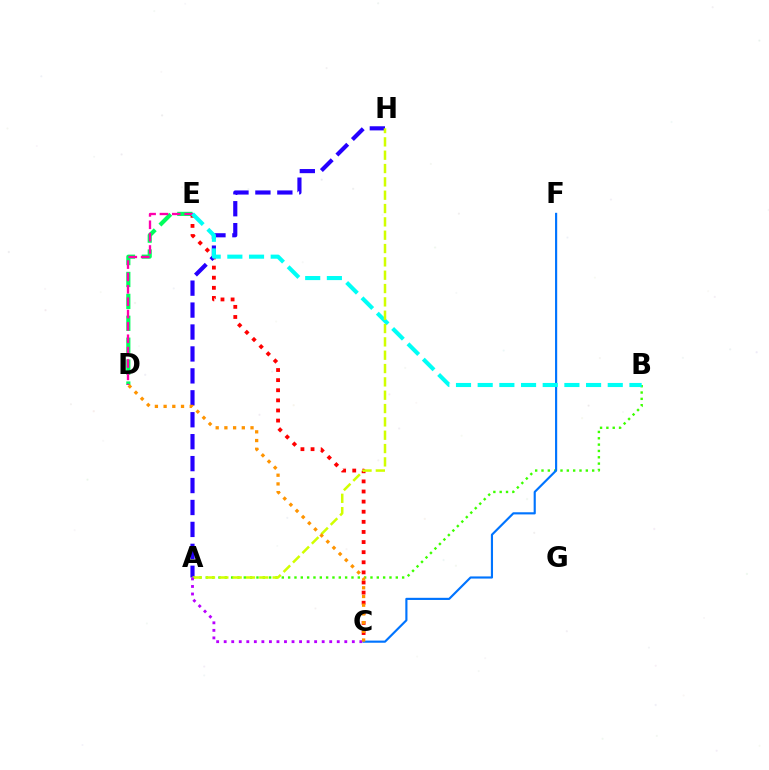{('D', 'E'): [{'color': '#00ff5c', 'line_style': 'dashed', 'thickness': 2.98}, {'color': '#ff00ac', 'line_style': 'dashed', 'thickness': 1.68}], ('A', 'B'): [{'color': '#3dff00', 'line_style': 'dotted', 'thickness': 1.72}], ('C', 'E'): [{'color': '#ff0000', 'line_style': 'dotted', 'thickness': 2.75}], ('C', 'F'): [{'color': '#0074ff', 'line_style': 'solid', 'thickness': 1.55}], ('A', 'H'): [{'color': '#2500ff', 'line_style': 'dashed', 'thickness': 2.98}, {'color': '#d1ff00', 'line_style': 'dashed', 'thickness': 1.81}], ('B', 'E'): [{'color': '#00fff6', 'line_style': 'dashed', 'thickness': 2.94}], ('A', 'C'): [{'color': '#b900ff', 'line_style': 'dotted', 'thickness': 2.05}], ('C', 'D'): [{'color': '#ff9400', 'line_style': 'dotted', 'thickness': 2.37}]}